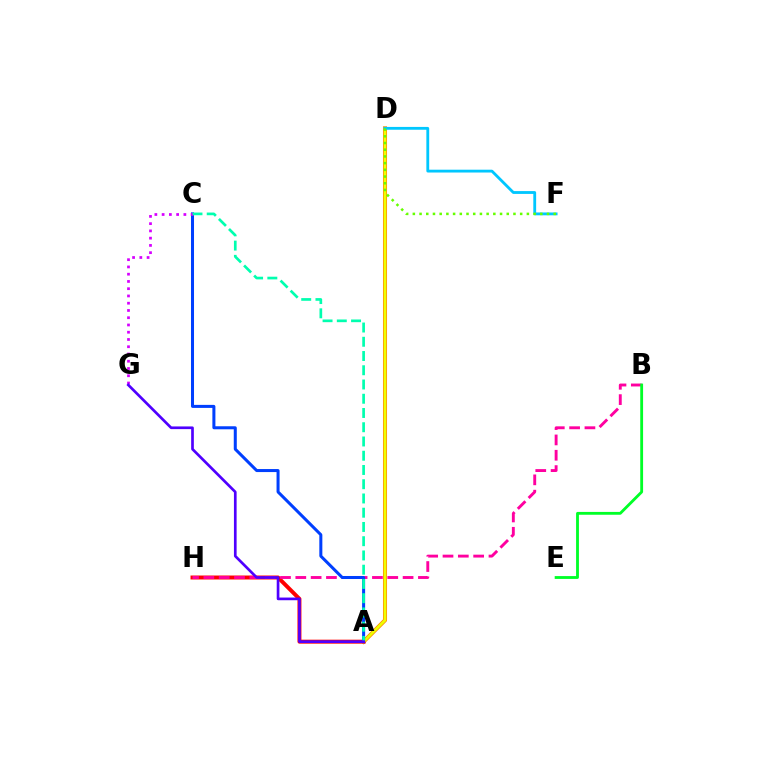{('A', 'D'): [{'color': '#ff8800', 'line_style': 'solid', 'thickness': 2.92}, {'color': '#eeff00', 'line_style': 'solid', 'thickness': 1.89}], ('A', 'H'): [{'color': '#ff0000', 'line_style': 'solid', 'thickness': 2.85}], ('D', 'F'): [{'color': '#00c7ff', 'line_style': 'solid', 'thickness': 2.03}, {'color': '#66ff00', 'line_style': 'dotted', 'thickness': 1.82}], ('B', 'H'): [{'color': '#ff00a0', 'line_style': 'dashed', 'thickness': 2.08}], ('A', 'C'): [{'color': '#003fff', 'line_style': 'solid', 'thickness': 2.18}, {'color': '#00ffaf', 'line_style': 'dashed', 'thickness': 1.94}], ('C', 'G'): [{'color': '#d600ff', 'line_style': 'dotted', 'thickness': 1.97}], ('A', 'G'): [{'color': '#4f00ff', 'line_style': 'solid', 'thickness': 1.93}], ('B', 'E'): [{'color': '#00ff27', 'line_style': 'solid', 'thickness': 2.04}]}